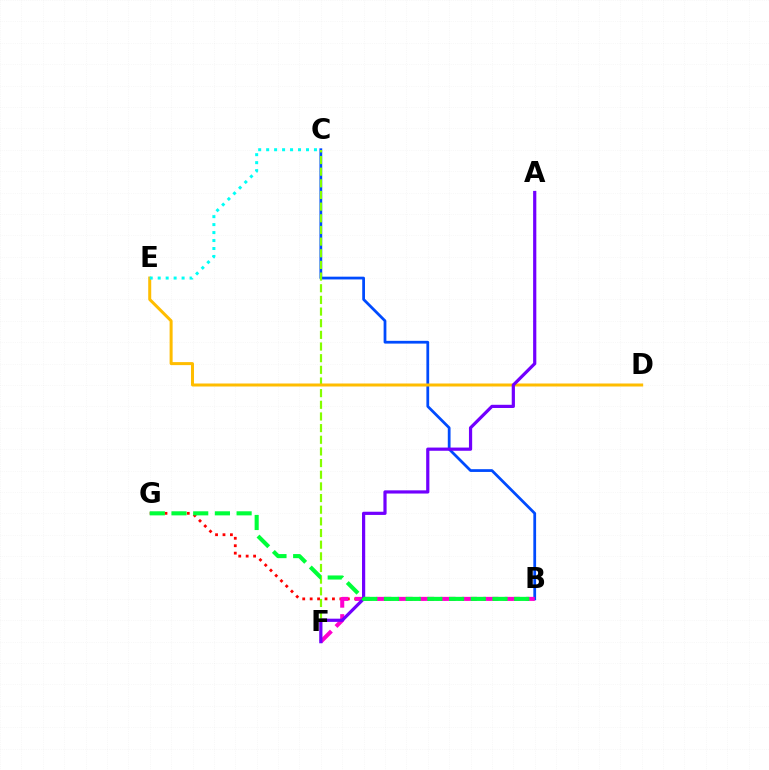{('B', 'G'): [{'color': '#ff0000', 'line_style': 'dotted', 'thickness': 2.02}, {'color': '#00ff39', 'line_style': 'dashed', 'thickness': 2.95}], ('B', 'C'): [{'color': '#004bff', 'line_style': 'solid', 'thickness': 1.99}], ('C', 'F'): [{'color': '#84ff00', 'line_style': 'dashed', 'thickness': 1.58}], ('B', 'F'): [{'color': '#ff00cf', 'line_style': 'dashed', 'thickness': 2.91}], ('D', 'E'): [{'color': '#ffbd00', 'line_style': 'solid', 'thickness': 2.17}], ('A', 'F'): [{'color': '#7200ff', 'line_style': 'solid', 'thickness': 2.31}], ('C', 'E'): [{'color': '#00fff6', 'line_style': 'dotted', 'thickness': 2.16}]}